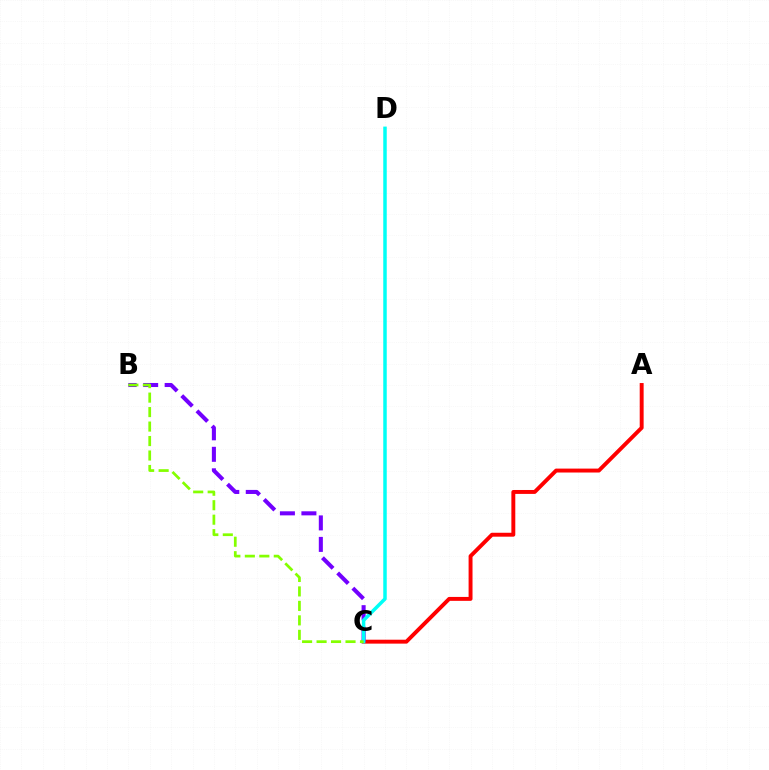{('A', 'C'): [{'color': '#ff0000', 'line_style': 'solid', 'thickness': 2.82}], ('B', 'C'): [{'color': '#7200ff', 'line_style': 'dashed', 'thickness': 2.92}, {'color': '#84ff00', 'line_style': 'dashed', 'thickness': 1.97}], ('C', 'D'): [{'color': '#00fff6', 'line_style': 'solid', 'thickness': 2.51}]}